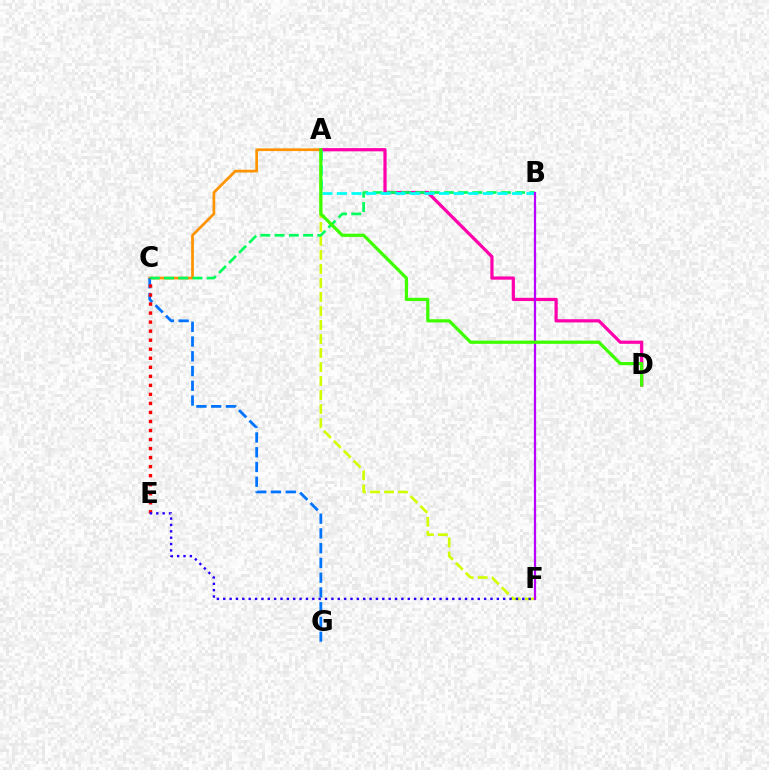{('A', 'F'): [{'color': '#d1ff00', 'line_style': 'dashed', 'thickness': 1.9}], ('A', 'C'): [{'color': '#ff9400', 'line_style': 'solid', 'thickness': 1.96}], ('A', 'D'): [{'color': '#ff00ac', 'line_style': 'solid', 'thickness': 2.31}, {'color': '#3dff00', 'line_style': 'solid', 'thickness': 2.32}], ('C', 'G'): [{'color': '#0074ff', 'line_style': 'dashed', 'thickness': 2.01}], ('B', 'C'): [{'color': '#00ff5c', 'line_style': 'dashed', 'thickness': 1.94}], ('C', 'E'): [{'color': '#ff0000', 'line_style': 'dotted', 'thickness': 2.45}], ('E', 'F'): [{'color': '#2500ff', 'line_style': 'dotted', 'thickness': 1.73}], ('A', 'B'): [{'color': '#00fff6', 'line_style': 'dashed', 'thickness': 1.98}], ('B', 'F'): [{'color': '#b900ff', 'line_style': 'solid', 'thickness': 1.6}]}